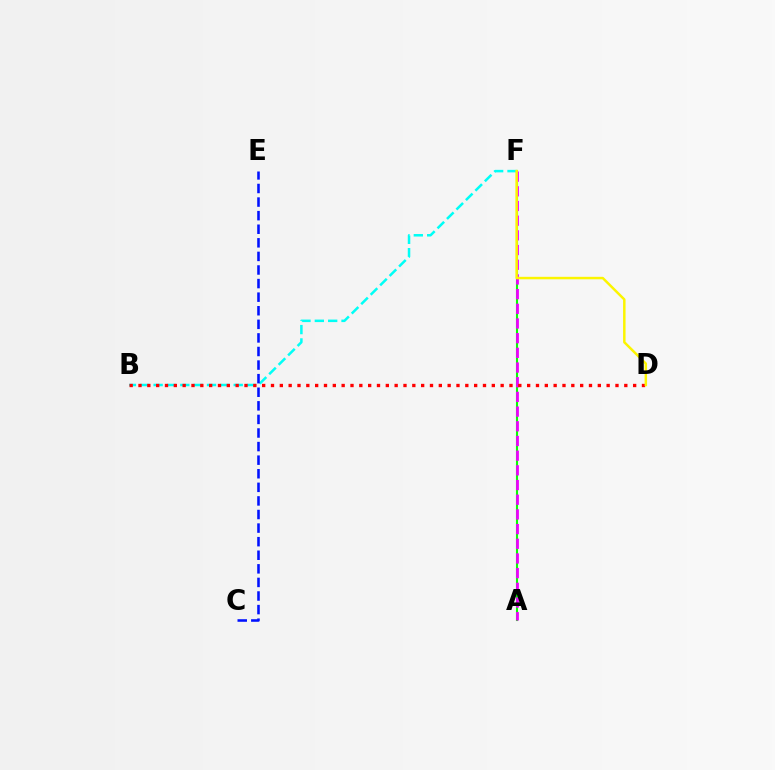{('B', 'F'): [{'color': '#00fff6', 'line_style': 'dashed', 'thickness': 1.81}], ('A', 'F'): [{'color': '#08ff00', 'line_style': 'solid', 'thickness': 1.51}, {'color': '#ee00ff', 'line_style': 'dashed', 'thickness': 2.0}], ('B', 'D'): [{'color': '#ff0000', 'line_style': 'dotted', 'thickness': 2.4}], ('D', 'F'): [{'color': '#fcf500', 'line_style': 'solid', 'thickness': 1.78}], ('C', 'E'): [{'color': '#0010ff', 'line_style': 'dashed', 'thickness': 1.85}]}